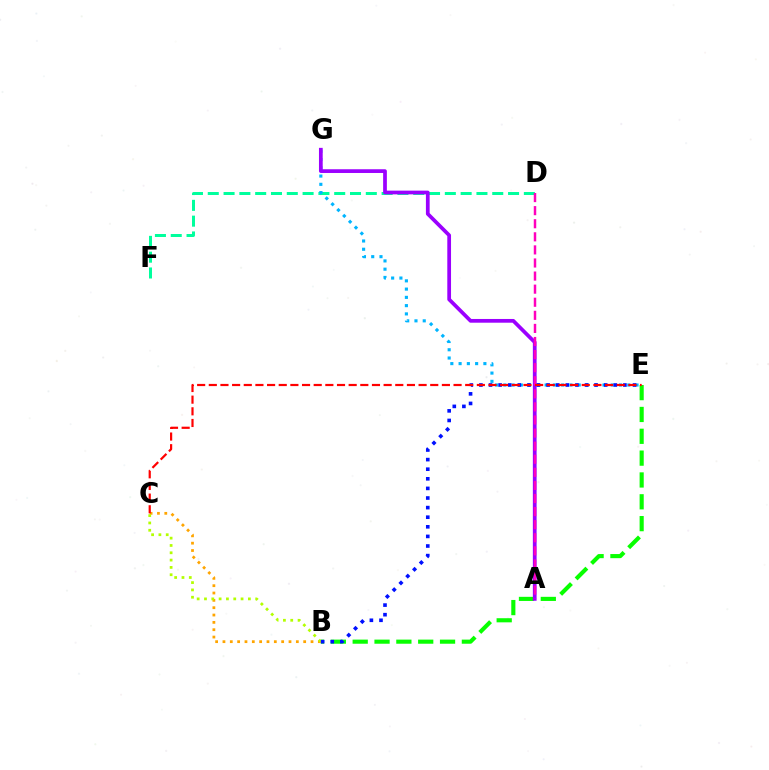{('D', 'F'): [{'color': '#00ff9d', 'line_style': 'dashed', 'thickness': 2.15}], ('B', 'E'): [{'color': '#08ff00', 'line_style': 'dashed', 'thickness': 2.97}, {'color': '#0010ff', 'line_style': 'dotted', 'thickness': 2.61}], ('E', 'G'): [{'color': '#00b5ff', 'line_style': 'dotted', 'thickness': 2.25}], ('B', 'C'): [{'color': '#ffa500', 'line_style': 'dotted', 'thickness': 1.99}, {'color': '#b3ff00', 'line_style': 'dotted', 'thickness': 1.99}], ('A', 'G'): [{'color': '#9b00ff', 'line_style': 'solid', 'thickness': 2.69}], ('A', 'D'): [{'color': '#ff00bd', 'line_style': 'dashed', 'thickness': 1.78}], ('C', 'E'): [{'color': '#ff0000', 'line_style': 'dashed', 'thickness': 1.58}]}